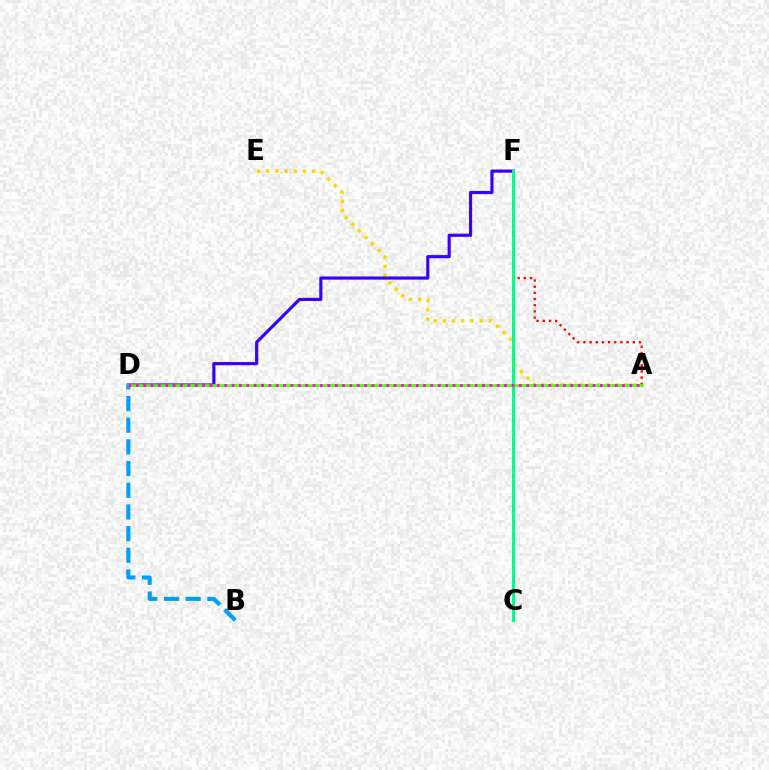{('B', 'D'): [{'color': '#009eff', 'line_style': 'dashed', 'thickness': 2.95}], ('A', 'F'): [{'color': '#ff0000', 'line_style': 'dotted', 'thickness': 1.68}], ('A', 'E'): [{'color': '#ffd500', 'line_style': 'dotted', 'thickness': 2.5}], ('D', 'F'): [{'color': '#3700ff', 'line_style': 'solid', 'thickness': 2.27}], ('C', 'F'): [{'color': '#00ff86', 'line_style': 'solid', 'thickness': 2.17}], ('A', 'D'): [{'color': '#4fff00', 'line_style': 'solid', 'thickness': 1.92}, {'color': '#ff00ed', 'line_style': 'dotted', 'thickness': 2.0}]}